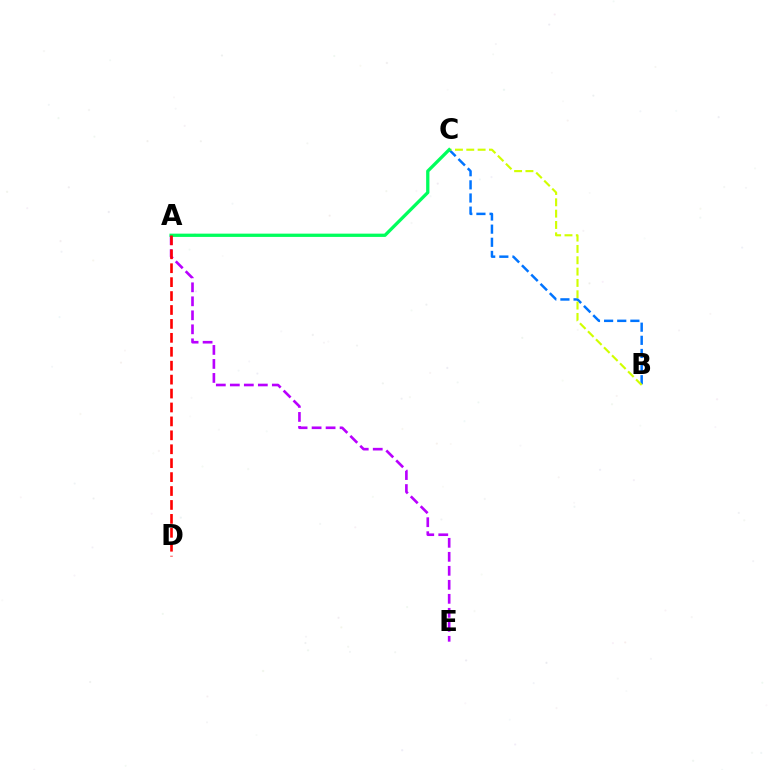{('A', 'E'): [{'color': '#b900ff', 'line_style': 'dashed', 'thickness': 1.9}], ('B', 'C'): [{'color': '#0074ff', 'line_style': 'dashed', 'thickness': 1.78}, {'color': '#d1ff00', 'line_style': 'dashed', 'thickness': 1.54}], ('A', 'C'): [{'color': '#00ff5c', 'line_style': 'solid', 'thickness': 2.36}], ('A', 'D'): [{'color': '#ff0000', 'line_style': 'dashed', 'thickness': 1.89}]}